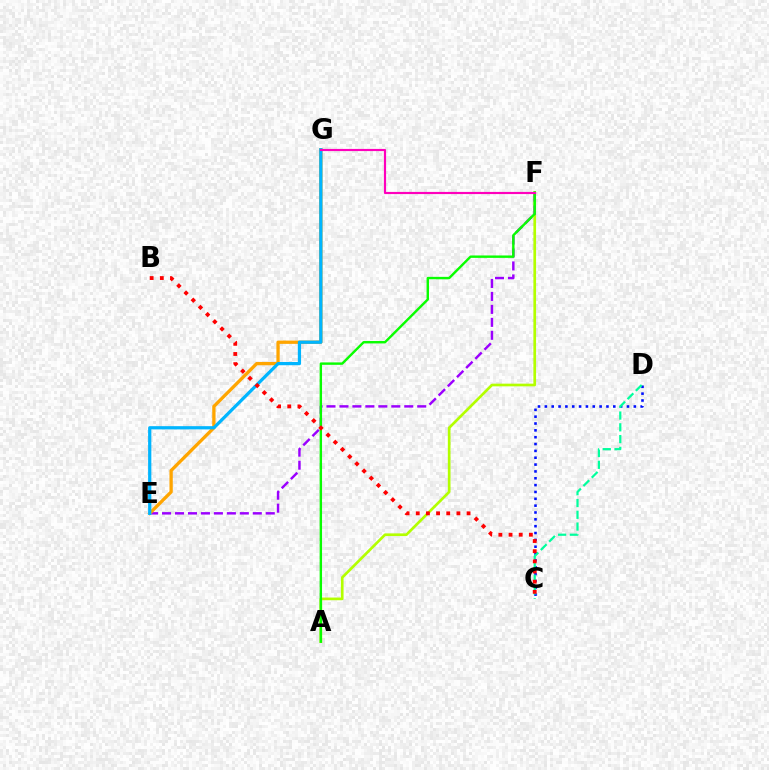{('C', 'D'): [{'color': '#0010ff', 'line_style': 'dotted', 'thickness': 1.86}, {'color': '#00ff9d', 'line_style': 'dashed', 'thickness': 1.6}], ('A', 'F'): [{'color': '#b3ff00', 'line_style': 'solid', 'thickness': 1.93}, {'color': '#08ff00', 'line_style': 'solid', 'thickness': 1.74}], ('E', 'F'): [{'color': '#9b00ff', 'line_style': 'dashed', 'thickness': 1.76}], ('E', 'G'): [{'color': '#ffa500', 'line_style': 'solid', 'thickness': 2.37}, {'color': '#00b5ff', 'line_style': 'solid', 'thickness': 2.33}], ('B', 'C'): [{'color': '#ff0000', 'line_style': 'dotted', 'thickness': 2.76}], ('F', 'G'): [{'color': '#ff00bd', 'line_style': 'solid', 'thickness': 1.56}]}